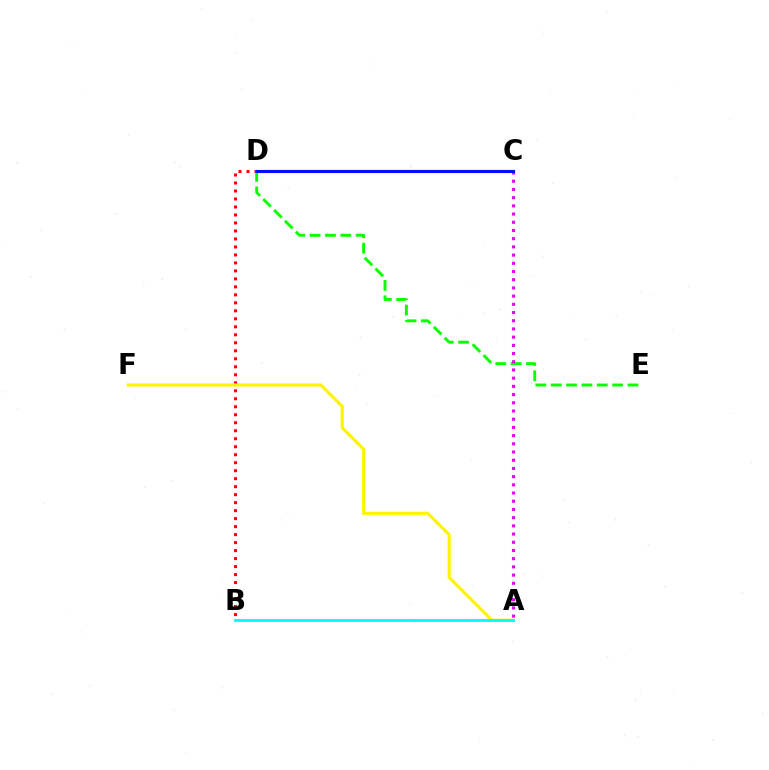{('D', 'E'): [{'color': '#08ff00', 'line_style': 'dashed', 'thickness': 2.09}], ('A', 'C'): [{'color': '#ee00ff', 'line_style': 'dotted', 'thickness': 2.23}], ('B', 'D'): [{'color': '#ff0000', 'line_style': 'dotted', 'thickness': 2.17}], ('C', 'D'): [{'color': '#0010ff', 'line_style': 'solid', 'thickness': 2.24}], ('A', 'F'): [{'color': '#fcf500', 'line_style': 'solid', 'thickness': 2.25}], ('A', 'B'): [{'color': '#00fff6', 'line_style': 'solid', 'thickness': 2.02}]}